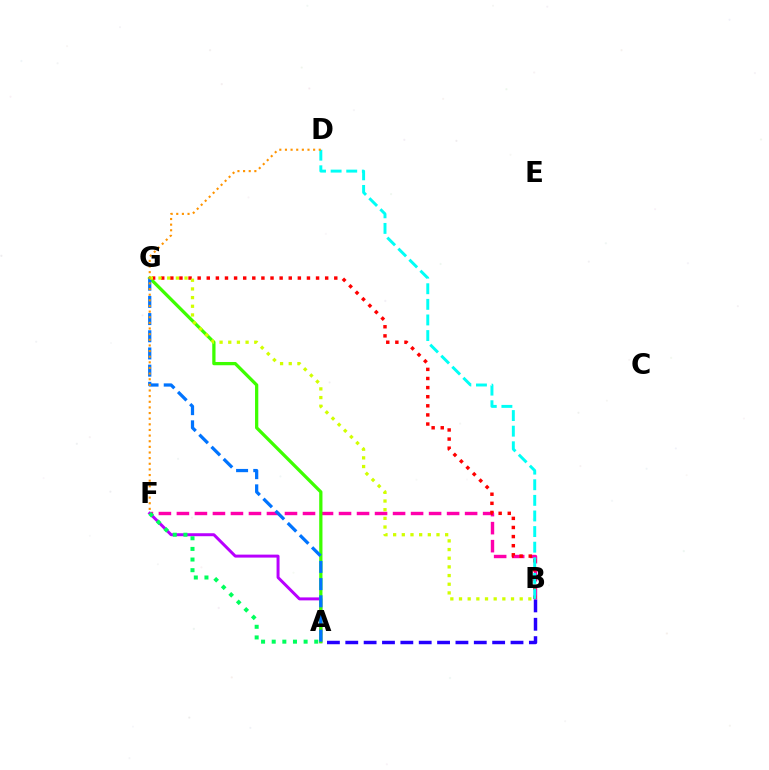{('B', 'F'): [{'color': '#ff00ac', 'line_style': 'dashed', 'thickness': 2.45}], ('A', 'F'): [{'color': '#b900ff', 'line_style': 'solid', 'thickness': 2.14}, {'color': '#00ff5c', 'line_style': 'dotted', 'thickness': 2.89}], ('A', 'G'): [{'color': '#3dff00', 'line_style': 'solid', 'thickness': 2.35}, {'color': '#0074ff', 'line_style': 'dashed', 'thickness': 2.34}], ('B', 'G'): [{'color': '#ff0000', 'line_style': 'dotted', 'thickness': 2.47}, {'color': '#d1ff00', 'line_style': 'dotted', 'thickness': 2.36}], ('A', 'B'): [{'color': '#2500ff', 'line_style': 'dashed', 'thickness': 2.49}], ('B', 'D'): [{'color': '#00fff6', 'line_style': 'dashed', 'thickness': 2.12}], ('D', 'F'): [{'color': '#ff9400', 'line_style': 'dotted', 'thickness': 1.53}]}